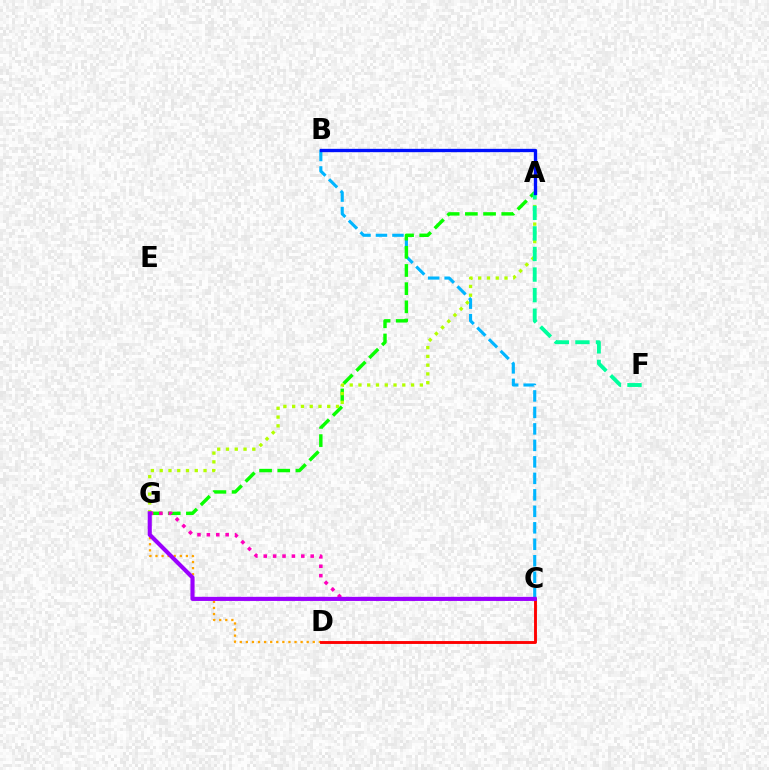{('B', 'C'): [{'color': '#00b5ff', 'line_style': 'dashed', 'thickness': 2.24}], ('A', 'G'): [{'color': '#08ff00', 'line_style': 'dashed', 'thickness': 2.47}, {'color': '#b3ff00', 'line_style': 'dotted', 'thickness': 2.38}], ('D', 'G'): [{'color': '#ffa500', 'line_style': 'dotted', 'thickness': 1.65}], ('C', 'D'): [{'color': '#ff0000', 'line_style': 'solid', 'thickness': 2.08}], ('C', 'G'): [{'color': '#ff00bd', 'line_style': 'dotted', 'thickness': 2.55}, {'color': '#9b00ff', 'line_style': 'solid', 'thickness': 2.96}], ('A', 'F'): [{'color': '#00ff9d', 'line_style': 'dashed', 'thickness': 2.79}], ('A', 'B'): [{'color': '#0010ff', 'line_style': 'solid', 'thickness': 2.4}]}